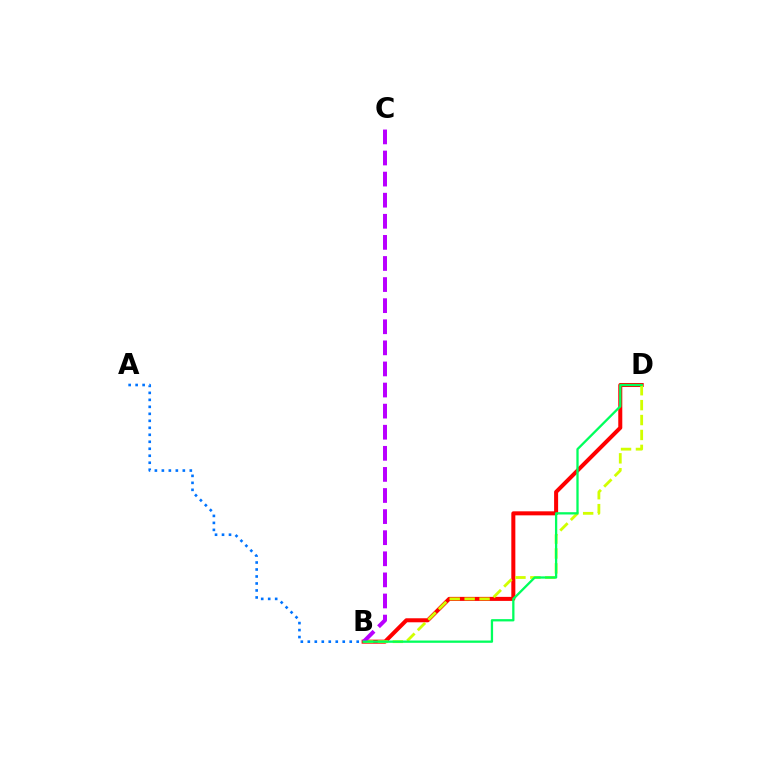{('B', 'D'): [{'color': '#ff0000', 'line_style': 'solid', 'thickness': 2.89}, {'color': '#d1ff00', 'line_style': 'dashed', 'thickness': 2.03}, {'color': '#00ff5c', 'line_style': 'solid', 'thickness': 1.65}], ('A', 'B'): [{'color': '#0074ff', 'line_style': 'dotted', 'thickness': 1.9}], ('B', 'C'): [{'color': '#b900ff', 'line_style': 'dashed', 'thickness': 2.87}]}